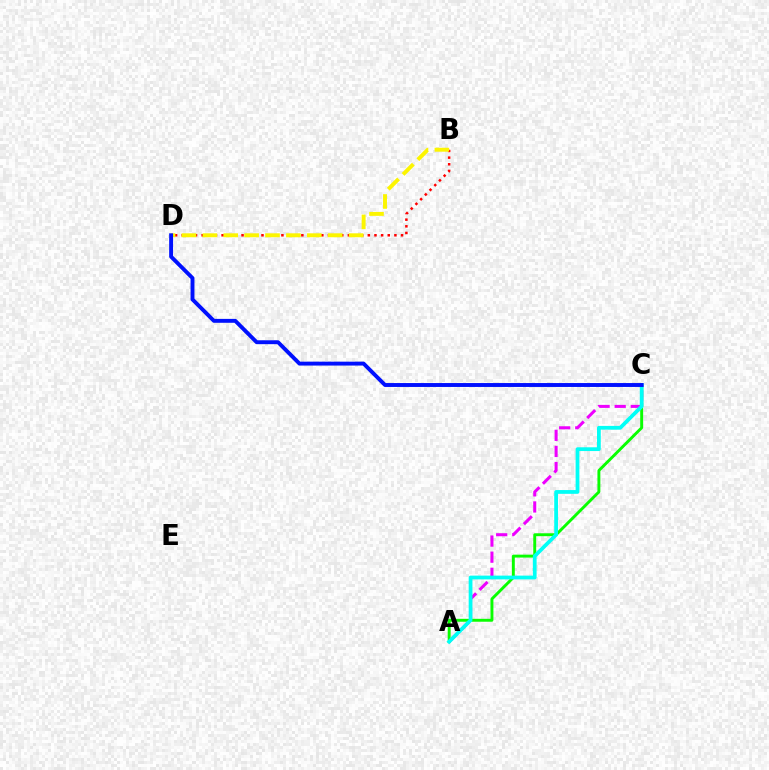{('A', 'C'): [{'color': '#08ff00', 'line_style': 'solid', 'thickness': 2.09}, {'color': '#ee00ff', 'line_style': 'dashed', 'thickness': 2.19}, {'color': '#00fff6', 'line_style': 'solid', 'thickness': 2.71}], ('B', 'D'): [{'color': '#ff0000', 'line_style': 'dotted', 'thickness': 1.81}, {'color': '#fcf500', 'line_style': 'dashed', 'thickness': 2.84}], ('C', 'D'): [{'color': '#0010ff', 'line_style': 'solid', 'thickness': 2.81}]}